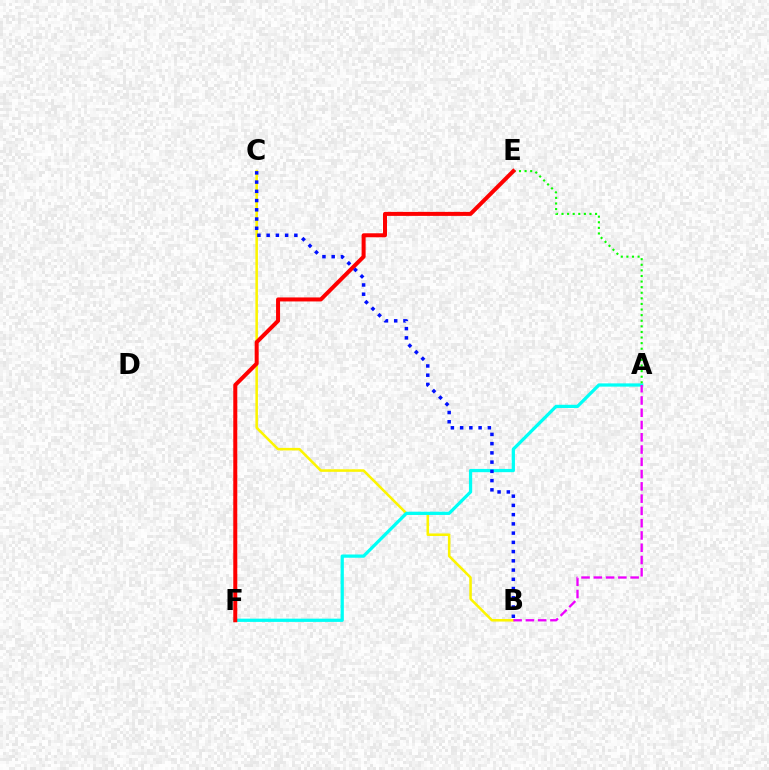{('B', 'C'): [{'color': '#fcf500', 'line_style': 'solid', 'thickness': 1.83}, {'color': '#0010ff', 'line_style': 'dotted', 'thickness': 2.51}], ('A', 'F'): [{'color': '#00fff6', 'line_style': 'solid', 'thickness': 2.34}], ('A', 'E'): [{'color': '#08ff00', 'line_style': 'dotted', 'thickness': 1.52}], ('A', 'B'): [{'color': '#ee00ff', 'line_style': 'dashed', 'thickness': 1.67}], ('E', 'F'): [{'color': '#ff0000', 'line_style': 'solid', 'thickness': 2.88}]}